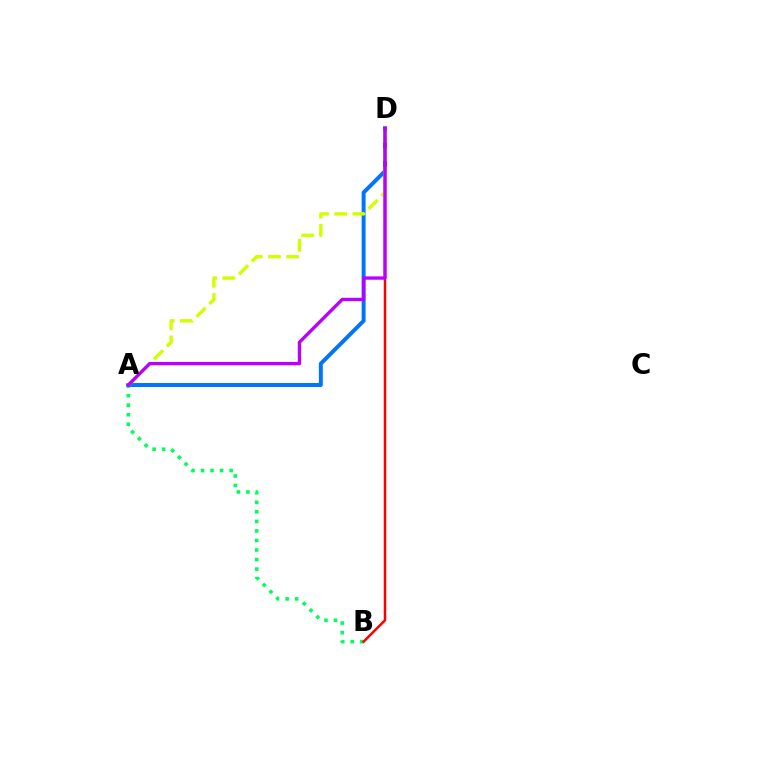{('A', 'B'): [{'color': '#00ff5c', 'line_style': 'dotted', 'thickness': 2.59}], ('A', 'D'): [{'color': '#0074ff', 'line_style': 'solid', 'thickness': 2.85}, {'color': '#d1ff00', 'line_style': 'dashed', 'thickness': 2.47}, {'color': '#b900ff', 'line_style': 'solid', 'thickness': 2.4}], ('B', 'D'): [{'color': '#ff0000', 'line_style': 'solid', 'thickness': 1.8}]}